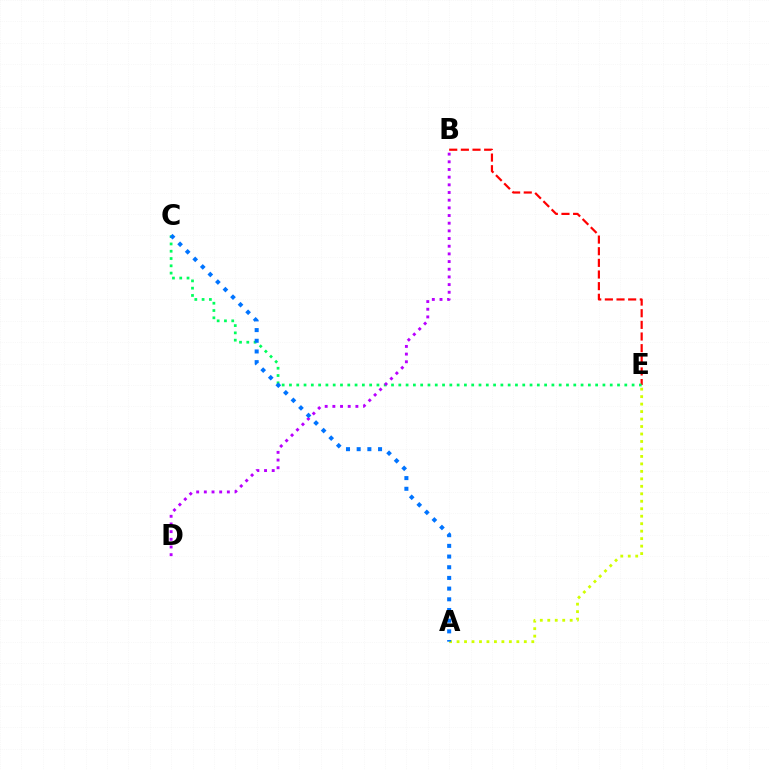{('B', 'E'): [{'color': '#ff0000', 'line_style': 'dashed', 'thickness': 1.58}], ('C', 'E'): [{'color': '#00ff5c', 'line_style': 'dotted', 'thickness': 1.98}], ('B', 'D'): [{'color': '#b900ff', 'line_style': 'dotted', 'thickness': 2.08}], ('A', 'E'): [{'color': '#d1ff00', 'line_style': 'dotted', 'thickness': 2.03}], ('A', 'C'): [{'color': '#0074ff', 'line_style': 'dotted', 'thickness': 2.9}]}